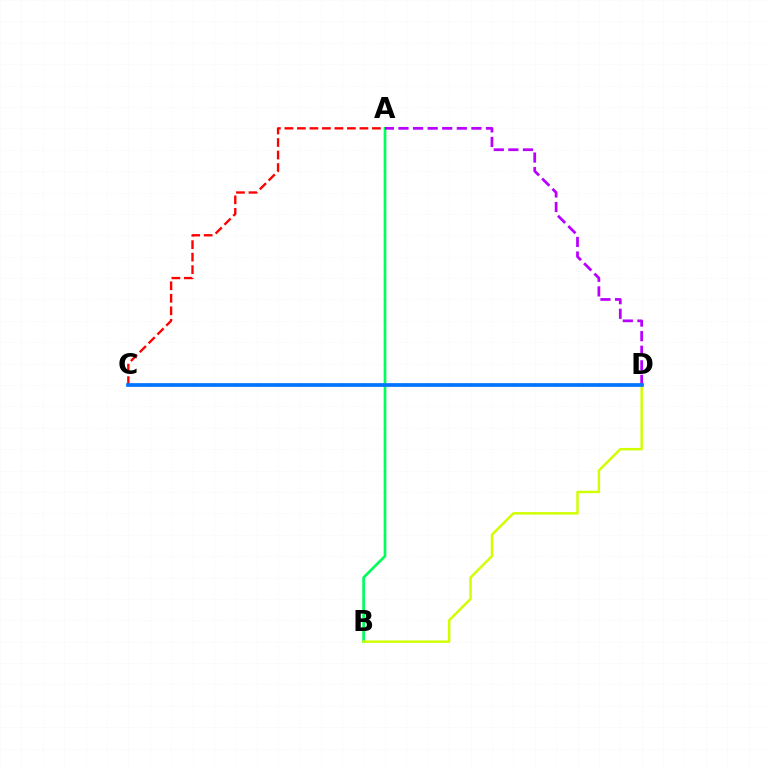{('A', 'C'): [{'color': '#ff0000', 'line_style': 'dashed', 'thickness': 1.7}], ('A', 'B'): [{'color': '#00ff5c', 'line_style': 'solid', 'thickness': 1.94}], ('B', 'D'): [{'color': '#d1ff00', 'line_style': 'solid', 'thickness': 1.78}], ('A', 'D'): [{'color': '#b900ff', 'line_style': 'dashed', 'thickness': 1.98}], ('C', 'D'): [{'color': '#0074ff', 'line_style': 'solid', 'thickness': 2.68}]}